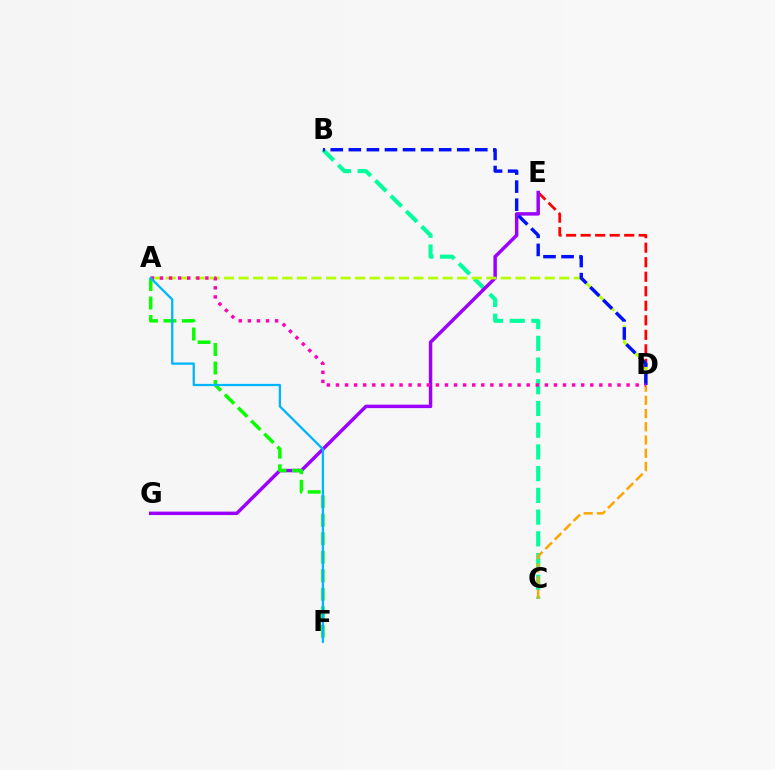{('B', 'C'): [{'color': '#00ff9d', 'line_style': 'dashed', 'thickness': 2.95}], ('D', 'E'): [{'color': '#ff0000', 'line_style': 'dashed', 'thickness': 1.97}], ('E', 'G'): [{'color': '#9b00ff', 'line_style': 'solid', 'thickness': 2.49}], ('A', 'D'): [{'color': '#b3ff00', 'line_style': 'dashed', 'thickness': 1.98}, {'color': '#ff00bd', 'line_style': 'dotted', 'thickness': 2.47}], ('A', 'F'): [{'color': '#08ff00', 'line_style': 'dashed', 'thickness': 2.51}, {'color': '#00b5ff', 'line_style': 'solid', 'thickness': 1.64}], ('B', 'D'): [{'color': '#0010ff', 'line_style': 'dashed', 'thickness': 2.45}], ('C', 'D'): [{'color': '#ffa500', 'line_style': 'dashed', 'thickness': 1.8}]}